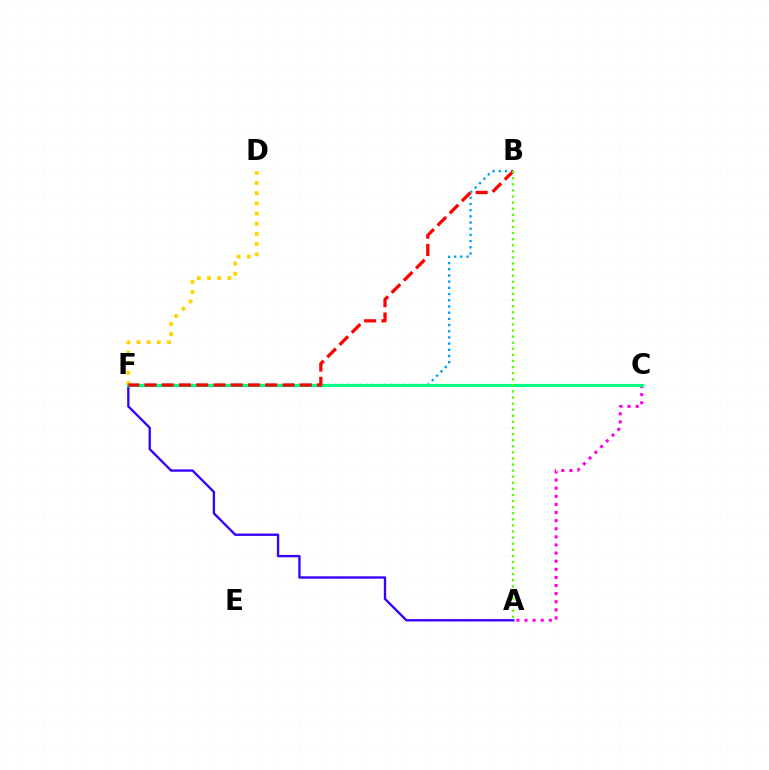{('B', 'F'): [{'color': '#009eff', 'line_style': 'dotted', 'thickness': 1.68}, {'color': '#ff0000', 'line_style': 'dashed', 'thickness': 2.34}], ('A', 'F'): [{'color': '#3700ff', 'line_style': 'solid', 'thickness': 1.69}], ('A', 'C'): [{'color': '#ff00ed', 'line_style': 'dotted', 'thickness': 2.2}], ('D', 'F'): [{'color': '#ffd500', 'line_style': 'dotted', 'thickness': 2.77}], ('C', 'F'): [{'color': '#00ff86', 'line_style': 'solid', 'thickness': 2.28}], ('A', 'B'): [{'color': '#4fff00', 'line_style': 'dotted', 'thickness': 1.65}]}